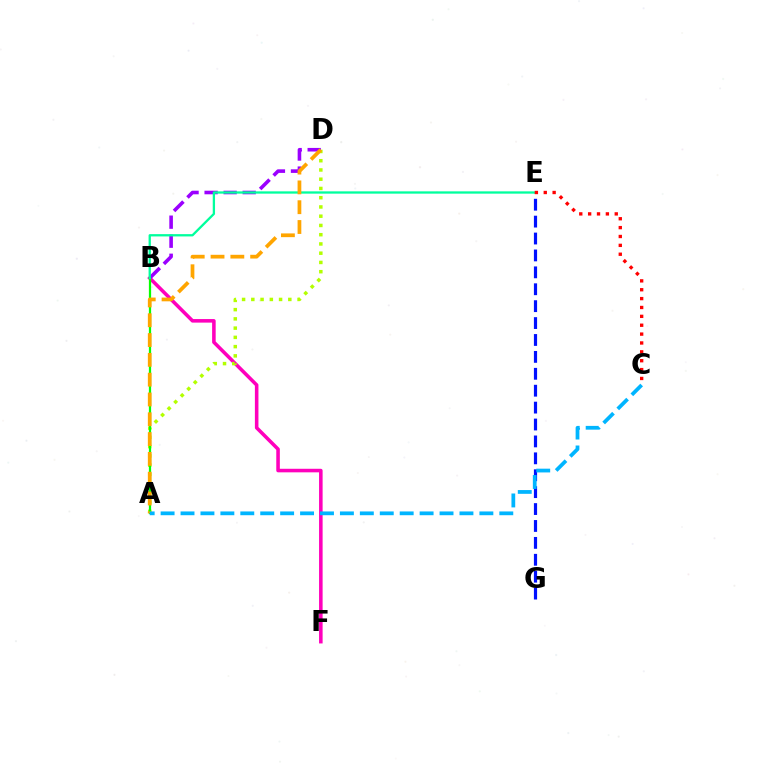{('E', 'G'): [{'color': '#0010ff', 'line_style': 'dashed', 'thickness': 2.3}], ('B', 'F'): [{'color': '#ff00bd', 'line_style': 'solid', 'thickness': 2.56}], ('A', 'D'): [{'color': '#b3ff00', 'line_style': 'dotted', 'thickness': 2.51}, {'color': '#ffa500', 'line_style': 'dashed', 'thickness': 2.69}], ('A', 'B'): [{'color': '#08ff00', 'line_style': 'solid', 'thickness': 1.62}], ('B', 'D'): [{'color': '#9b00ff', 'line_style': 'dashed', 'thickness': 2.59}], ('B', 'E'): [{'color': '#00ff9d', 'line_style': 'solid', 'thickness': 1.65}], ('C', 'E'): [{'color': '#ff0000', 'line_style': 'dotted', 'thickness': 2.41}], ('A', 'C'): [{'color': '#00b5ff', 'line_style': 'dashed', 'thickness': 2.71}]}